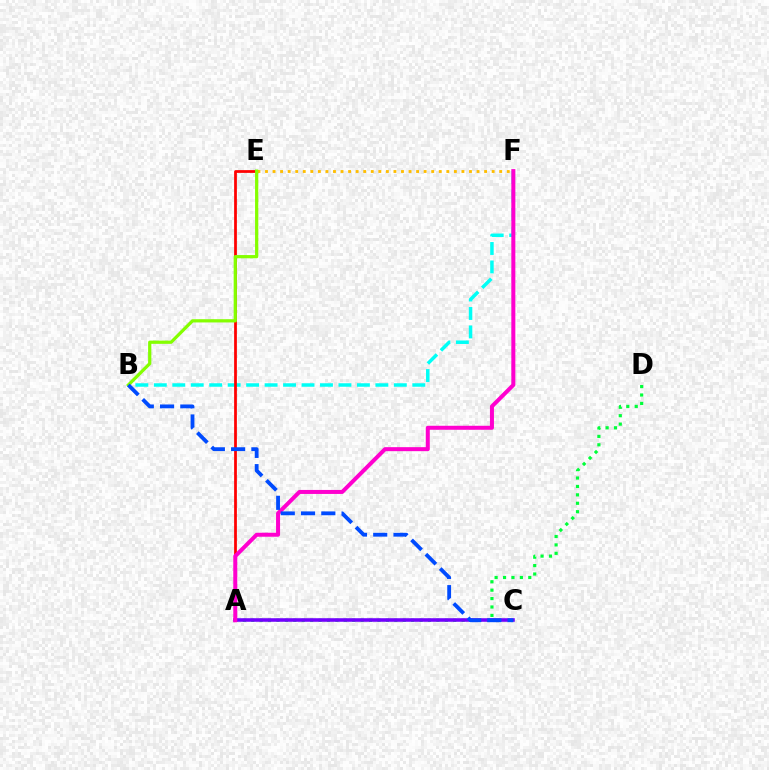{('B', 'F'): [{'color': '#00fff6', 'line_style': 'dashed', 'thickness': 2.51}], ('A', 'E'): [{'color': '#ff0000', 'line_style': 'solid', 'thickness': 1.98}], ('A', 'D'): [{'color': '#00ff39', 'line_style': 'dotted', 'thickness': 2.29}], ('E', 'F'): [{'color': '#ffbd00', 'line_style': 'dotted', 'thickness': 2.05}], ('A', 'C'): [{'color': '#7200ff', 'line_style': 'solid', 'thickness': 2.57}], ('A', 'F'): [{'color': '#ff00cf', 'line_style': 'solid', 'thickness': 2.88}], ('B', 'E'): [{'color': '#84ff00', 'line_style': 'solid', 'thickness': 2.33}], ('B', 'C'): [{'color': '#004bff', 'line_style': 'dashed', 'thickness': 2.75}]}